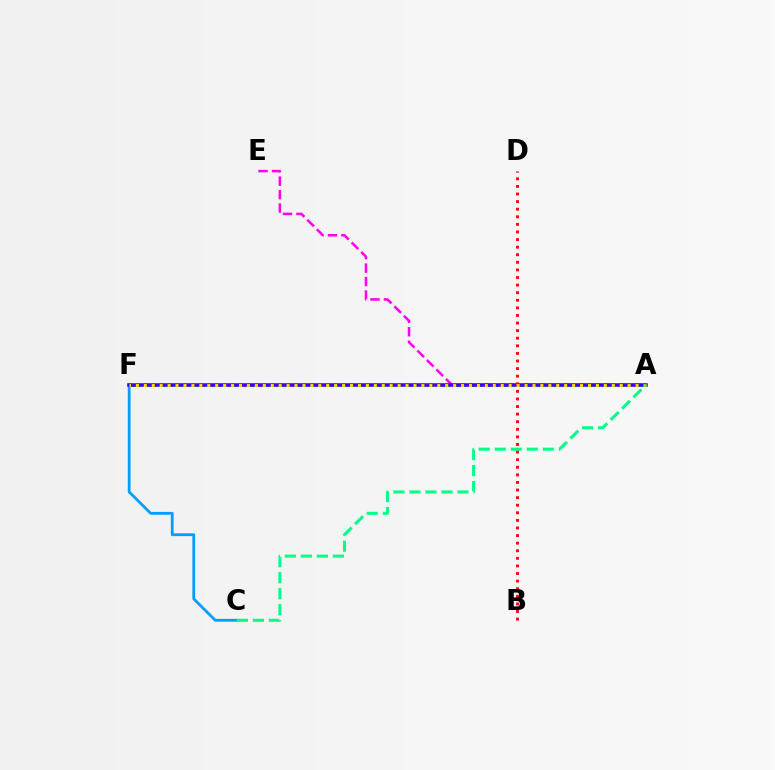{('C', 'F'): [{'color': '#009eff', 'line_style': 'solid', 'thickness': 2.01}], ('A', 'E'): [{'color': '#ff00ed', 'line_style': 'dashed', 'thickness': 1.83}], ('A', 'F'): [{'color': '#4fff00', 'line_style': 'dashed', 'thickness': 2.21}, {'color': '#3700ff', 'line_style': 'solid', 'thickness': 2.54}, {'color': '#ffd500', 'line_style': 'dotted', 'thickness': 2.15}], ('B', 'D'): [{'color': '#ff0000', 'line_style': 'dotted', 'thickness': 2.06}], ('A', 'C'): [{'color': '#00ff86', 'line_style': 'dashed', 'thickness': 2.18}]}